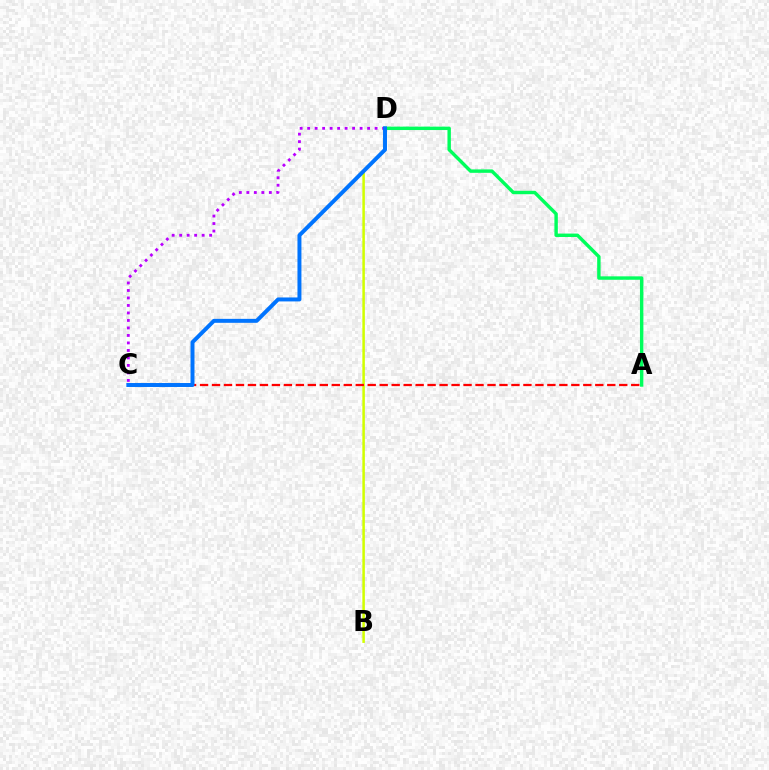{('B', 'D'): [{'color': '#d1ff00', 'line_style': 'solid', 'thickness': 1.82}], ('A', 'C'): [{'color': '#ff0000', 'line_style': 'dashed', 'thickness': 1.63}], ('A', 'D'): [{'color': '#00ff5c', 'line_style': 'solid', 'thickness': 2.46}], ('C', 'D'): [{'color': '#b900ff', 'line_style': 'dotted', 'thickness': 2.04}, {'color': '#0074ff', 'line_style': 'solid', 'thickness': 2.85}]}